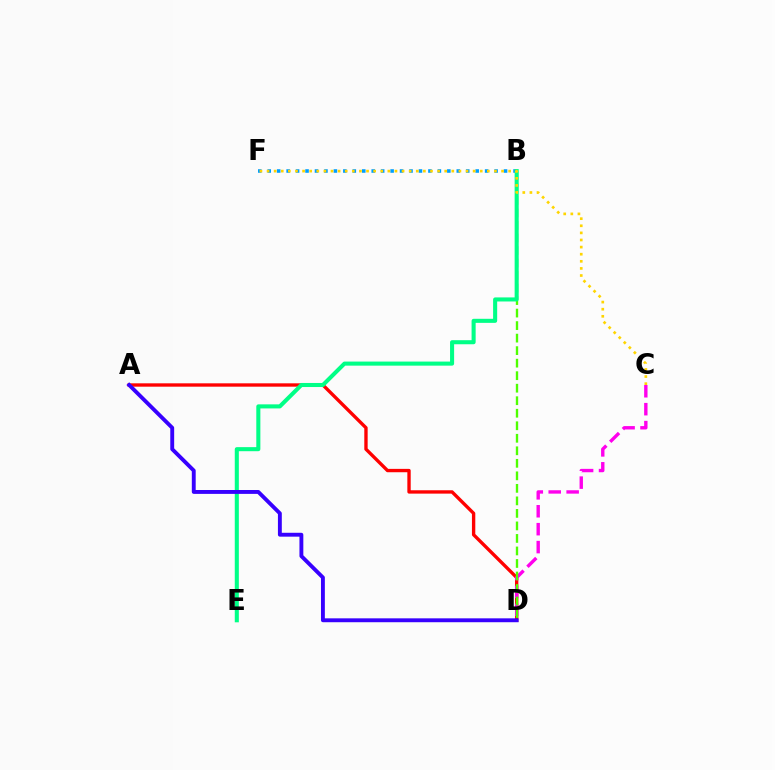{('A', 'D'): [{'color': '#ff0000', 'line_style': 'solid', 'thickness': 2.42}, {'color': '#3700ff', 'line_style': 'solid', 'thickness': 2.79}], ('C', 'D'): [{'color': '#ff00ed', 'line_style': 'dashed', 'thickness': 2.43}], ('B', 'F'): [{'color': '#009eff', 'line_style': 'dotted', 'thickness': 2.57}], ('B', 'D'): [{'color': '#4fff00', 'line_style': 'dashed', 'thickness': 1.7}], ('B', 'E'): [{'color': '#00ff86', 'line_style': 'solid', 'thickness': 2.93}], ('C', 'F'): [{'color': '#ffd500', 'line_style': 'dotted', 'thickness': 1.93}]}